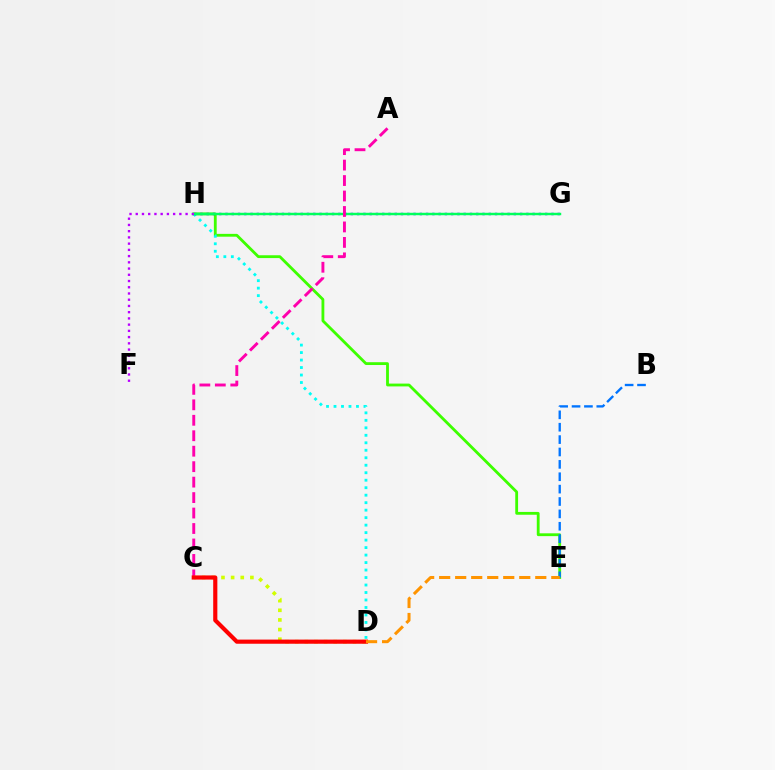{('E', 'H'): [{'color': '#3dff00', 'line_style': 'solid', 'thickness': 2.03}], ('D', 'H'): [{'color': '#00fff6', 'line_style': 'dotted', 'thickness': 2.03}], ('B', 'E'): [{'color': '#0074ff', 'line_style': 'dashed', 'thickness': 1.68}], ('G', 'H'): [{'color': '#2500ff', 'line_style': 'dotted', 'thickness': 1.7}, {'color': '#00ff5c', 'line_style': 'solid', 'thickness': 1.76}], ('F', 'H'): [{'color': '#b900ff', 'line_style': 'dotted', 'thickness': 1.69}], ('A', 'C'): [{'color': '#ff00ac', 'line_style': 'dashed', 'thickness': 2.1}], ('C', 'D'): [{'color': '#d1ff00', 'line_style': 'dotted', 'thickness': 2.62}, {'color': '#ff0000', 'line_style': 'solid', 'thickness': 2.99}], ('D', 'E'): [{'color': '#ff9400', 'line_style': 'dashed', 'thickness': 2.18}]}